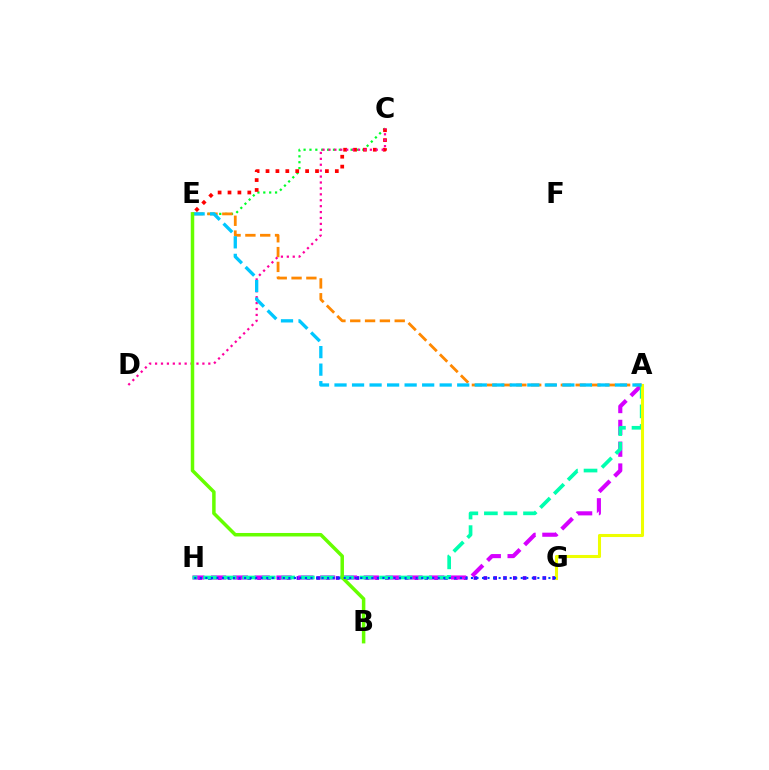{('G', 'H'): [{'color': '#4f00ff', 'line_style': 'dotted', 'thickness': 2.67}, {'color': '#003fff', 'line_style': 'dotted', 'thickness': 1.5}], ('A', 'H'): [{'color': '#d600ff', 'line_style': 'dashed', 'thickness': 2.96}, {'color': '#00ffaf', 'line_style': 'dashed', 'thickness': 2.66}], ('C', 'E'): [{'color': '#00ff27', 'line_style': 'dotted', 'thickness': 1.6}, {'color': '#ff0000', 'line_style': 'dotted', 'thickness': 2.69}], ('A', 'E'): [{'color': '#ff8800', 'line_style': 'dashed', 'thickness': 2.01}, {'color': '#00c7ff', 'line_style': 'dashed', 'thickness': 2.38}], ('A', 'G'): [{'color': '#eeff00', 'line_style': 'solid', 'thickness': 2.21}], ('C', 'D'): [{'color': '#ff00a0', 'line_style': 'dotted', 'thickness': 1.61}], ('B', 'E'): [{'color': '#66ff00', 'line_style': 'solid', 'thickness': 2.52}]}